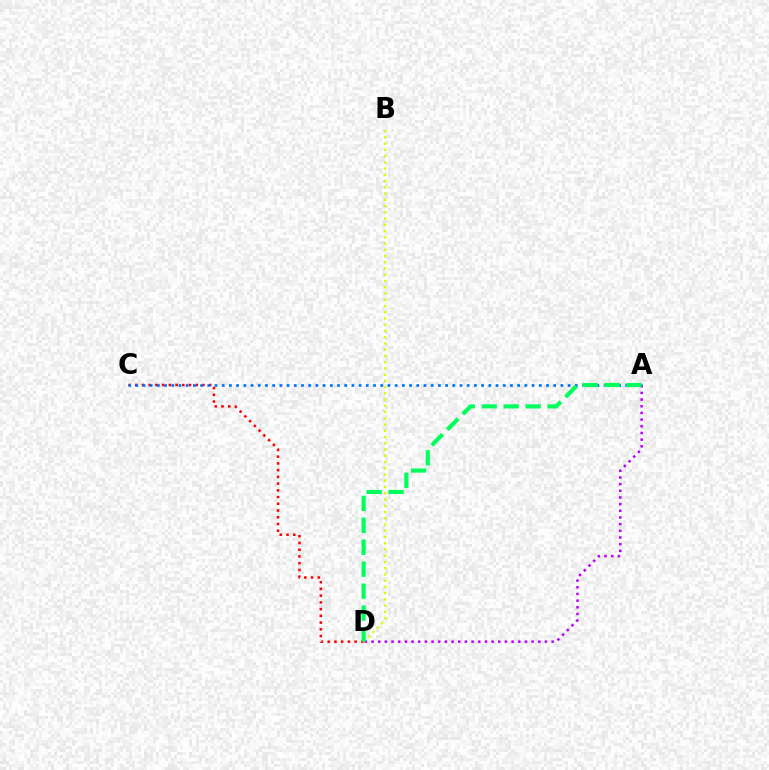{('C', 'D'): [{'color': '#ff0000', 'line_style': 'dotted', 'thickness': 1.83}], ('A', 'C'): [{'color': '#0074ff', 'line_style': 'dotted', 'thickness': 1.96}], ('B', 'D'): [{'color': '#d1ff00', 'line_style': 'dotted', 'thickness': 1.7}], ('A', 'D'): [{'color': '#b900ff', 'line_style': 'dotted', 'thickness': 1.81}, {'color': '#00ff5c', 'line_style': 'dashed', 'thickness': 2.98}]}